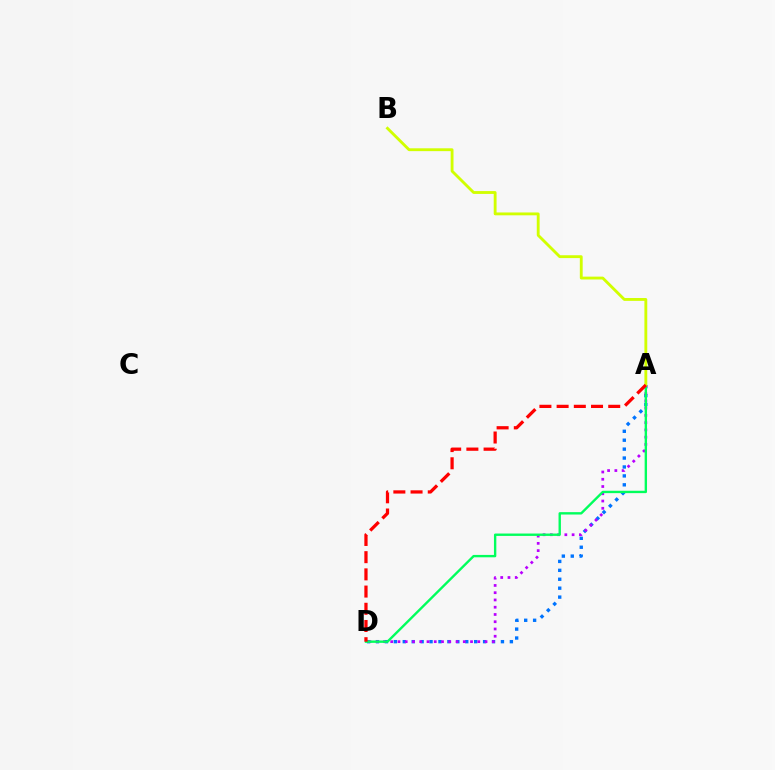{('A', 'D'): [{'color': '#0074ff', 'line_style': 'dotted', 'thickness': 2.42}, {'color': '#b900ff', 'line_style': 'dotted', 'thickness': 1.97}, {'color': '#00ff5c', 'line_style': 'solid', 'thickness': 1.71}, {'color': '#ff0000', 'line_style': 'dashed', 'thickness': 2.34}], ('A', 'B'): [{'color': '#d1ff00', 'line_style': 'solid', 'thickness': 2.05}]}